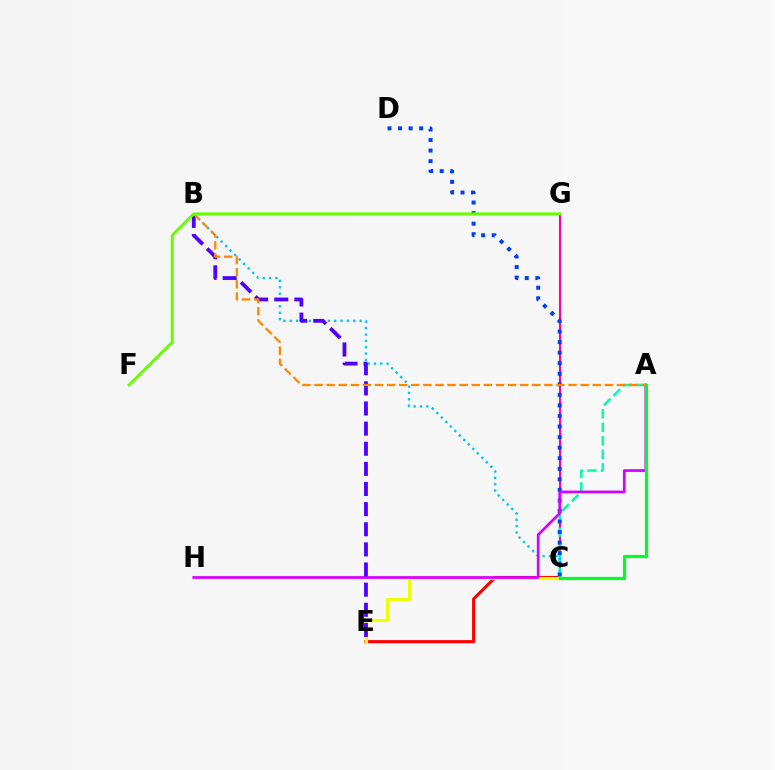{('C', 'E'): [{'color': '#ff0000', 'line_style': 'solid', 'thickness': 2.23}, {'color': '#eeff00', 'line_style': 'solid', 'thickness': 2.24}], ('C', 'G'): [{'color': '#ff00a0', 'line_style': 'solid', 'thickness': 1.51}], ('A', 'C'): [{'color': '#00ffaf', 'line_style': 'dashed', 'thickness': 1.84}, {'color': '#00ff27', 'line_style': 'solid', 'thickness': 2.32}], ('C', 'D'): [{'color': '#003fff', 'line_style': 'dotted', 'thickness': 2.87}], ('B', 'C'): [{'color': '#00c7ff', 'line_style': 'dotted', 'thickness': 1.73}], ('A', 'H'): [{'color': '#d600ff', 'line_style': 'solid', 'thickness': 1.97}], ('B', 'E'): [{'color': '#4f00ff', 'line_style': 'dashed', 'thickness': 2.73}], ('A', 'B'): [{'color': '#ff8800', 'line_style': 'dashed', 'thickness': 1.64}], ('F', 'G'): [{'color': '#66ff00', 'line_style': 'solid', 'thickness': 2.13}]}